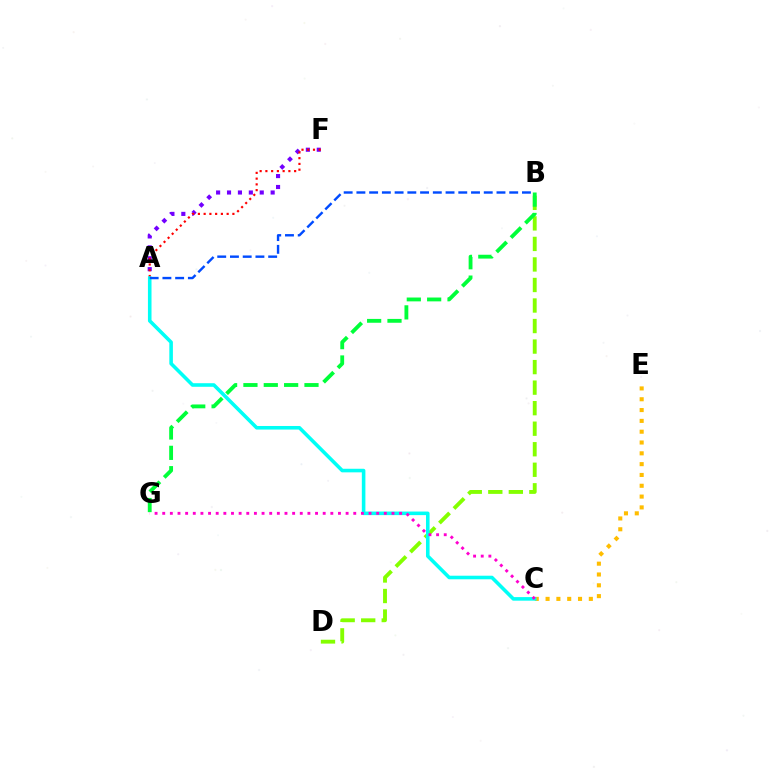{('C', 'E'): [{'color': '#ffbd00', 'line_style': 'dotted', 'thickness': 2.94}], ('B', 'D'): [{'color': '#84ff00', 'line_style': 'dashed', 'thickness': 2.79}], ('A', 'F'): [{'color': '#7200ff', 'line_style': 'dotted', 'thickness': 2.96}, {'color': '#ff0000', 'line_style': 'dotted', 'thickness': 1.56}], ('B', 'G'): [{'color': '#00ff39', 'line_style': 'dashed', 'thickness': 2.76}], ('A', 'C'): [{'color': '#00fff6', 'line_style': 'solid', 'thickness': 2.58}], ('C', 'G'): [{'color': '#ff00cf', 'line_style': 'dotted', 'thickness': 2.08}], ('A', 'B'): [{'color': '#004bff', 'line_style': 'dashed', 'thickness': 1.73}]}